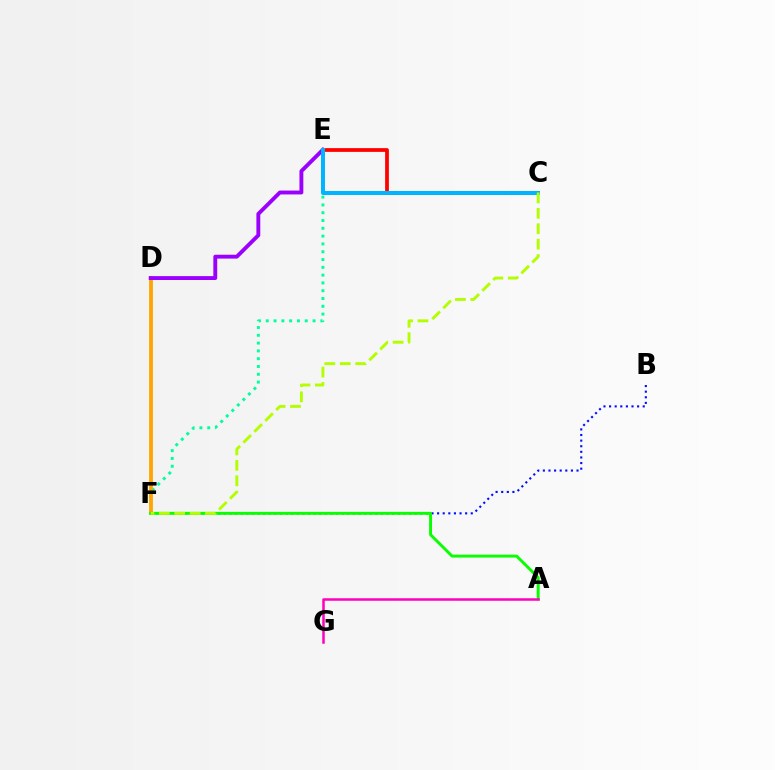{('E', 'F'): [{'color': '#00ff9d', 'line_style': 'dotted', 'thickness': 2.12}], ('D', 'F'): [{'color': '#ffa500', 'line_style': 'solid', 'thickness': 2.73}], ('B', 'F'): [{'color': '#0010ff', 'line_style': 'dotted', 'thickness': 1.52}], ('D', 'E'): [{'color': '#9b00ff', 'line_style': 'solid', 'thickness': 2.79}], ('C', 'E'): [{'color': '#ff0000', 'line_style': 'solid', 'thickness': 2.7}, {'color': '#00b5ff', 'line_style': 'solid', 'thickness': 2.87}], ('A', 'F'): [{'color': '#08ff00', 'line_style': 'solid', 'thickness': 2.09}], ('C', 'F'): [{'color': '#b3ff00', 'line_style': 'dashed', 'thickness': 2.09}], ('A', 'G'): [{'color': '#ff00bd', 'line_style': 'solid', 'thickness': 1.81}]}